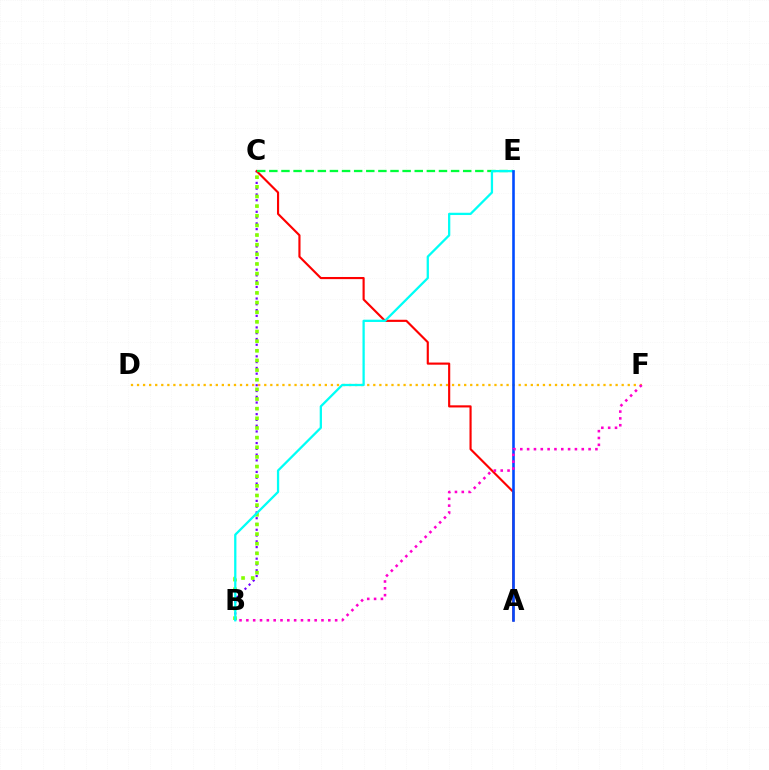{('D', 'F'): [{'color': '#ffbd00', 'line_style': 'dotted', 'thickness': 1.65}], ('B', 'C'): [{'color': '#7200ff', 'line_style': 'dotted', 'thickness': 1.57}, {'color': '#84ff00', 'line_style': 'dotted', 'thickness': 2.62}], ('A', 'C'): [{'color': '#ff0000', 'line_style': 'solid', 'thickness': 1.54}], ('C', 'E'): [{'color': '#00ff39', 'line_style': 'dashed', 'thickness': 1.65}], ('B', 'E'): [{'color': '#00fff6', 'line_style': 'solid', 'thickness': 1.64}], ('A', 'E'): [{'color': '#004bff', 'line_style': 'solid', 'thickness': 1.88}], ('B', 'F'): [{'color': '#ff00cf', 'line_style': 'dotted', 'thickness': 1.86}]}